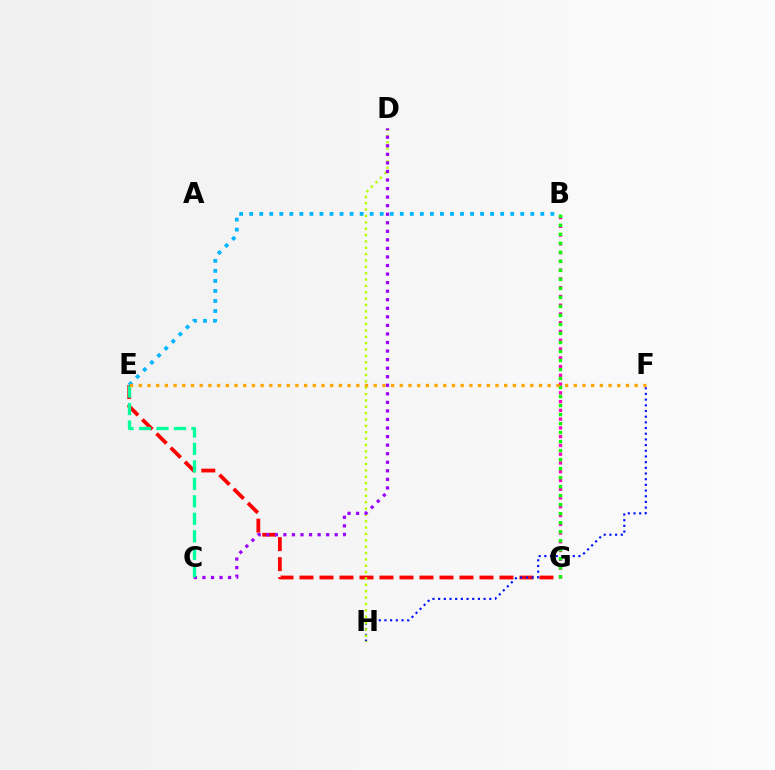{('E', 'G'): [{'color': '#ff0000', 'line_style': 'dashed', 'thickness': 2.72}], ('B', 'G'): [{'color': '#ff00bd', 'line_style': 'dotted', 'thickness': 2.38}, {'color': '#08ff00', 'line_style': 'dotted', 'thickness': 2.45}], ('F', 'H'): [{'color': '#0010ff', 'line_style': 'dotted', 'thickness': 1.54}], ('D', 'H'): [{'color': '#b3ff00', 'line_style': 'dotted', 'thickness': 1.73}], ('C', 'D'): [{'color': '#9b00ff', 'line_style': 'dotted', 'thickness': 2.32}], ('C', 'E'): [{'color': '#00ff9d', 'line_style': 'dashed', 'thickness': 2.37}], ('B', 'E'): [{'color': '#00b5ff', 'line_style': 'dotted', 'thickness': 2.73}], ('E', 'F'): [{'color': '#ffa500', 'line_style': 'dotted', 'thickness': 2.36}]}